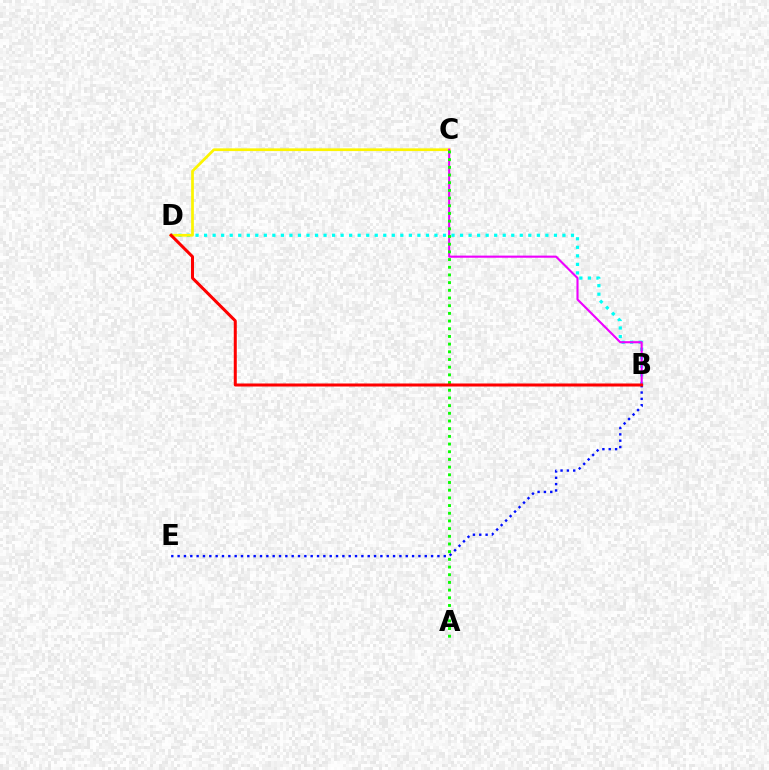{('B', 'D'): [{'color': '#00fff6', 'line_style': 'dotted', 'thickness': 2.32}, {'color': '#ff0000', 'line_style': 'solid', 'thickness': 2.17}], ('C', 'D'): [{'color': '#fcf500', 'line_style': 'solid', 'thickness': 1.96}], ('B', 'C'): [{'color': '#ee00ff', 'line_style': 'solid', 'thickness': 1.52}], ('A', 'C'): [{'color': '#08ff00', 'line_style': 'dotted', 'thickness': 2.09}], ('B', 'E'): [{'color': '#0010ff', 'line_style': 'dotted', 'thickness': 1.72}]}